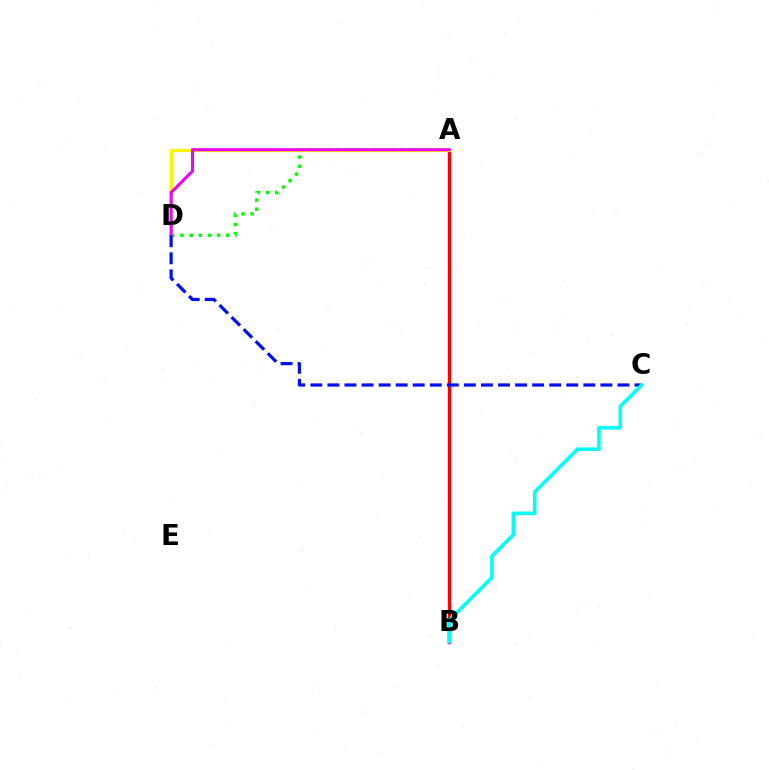{('A', 'D'): [{'color': '#08ff00', 'line_style': 'dotted', 'thickness': 2.49}, {'color': '#fcf500', 'line_style': 'solid', 'thickness': 2.37}, {'color': '#ee00ff', 'line_style': 'solid', 'thickness': 2.2}], ('A', 'B'): [{'color': '#ff0000', 'line_style': 'solid', 'thickness': 2.43}], ('C', 'D'): [{'color': '#0010ff', 'line_style': 'dashed', 'thickness': 2.32}], ('B', 'C'): [{'color': '#00fff6', 'line_style': 'solid', 'thickness': 2.59}]}